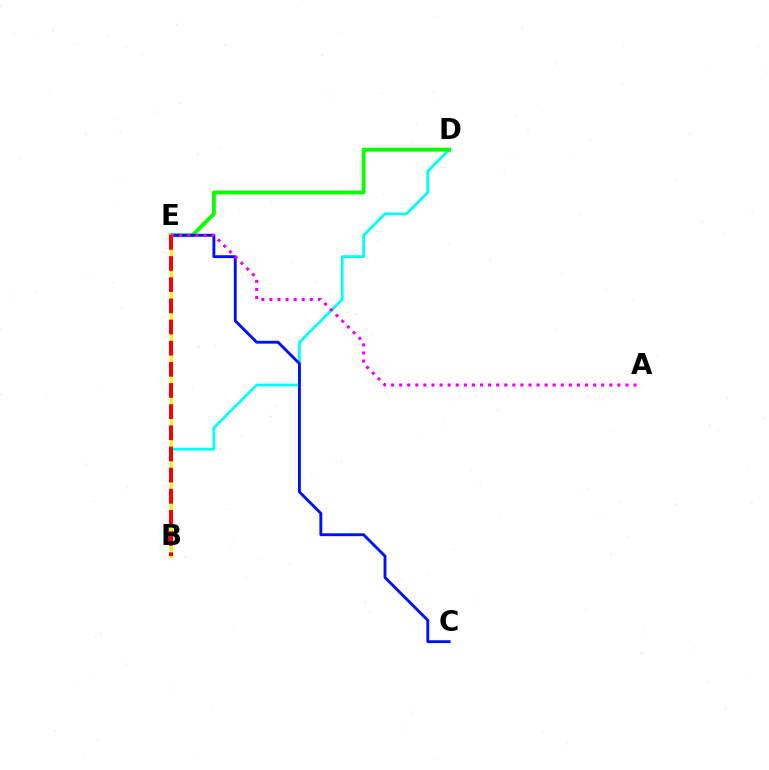{('B', 'D'): [{'color': '#00fff6', 'line_style': 'solid', 'thickness': 2.0}], ('D', 'E'): [{'color': '#08ff00', 'line_style': 'solid', 'thickness': 2.77}], ('C', 'E'): [{'color': '#0010ff', 'line_style': 'solid', 'thickness': 2.07}], ('B', 'E'): [{'color': '#fcf500', 'line_style': 'solid', 'thickness': 2.08}, {'color': '#ff0000', 'line_style': 'dashed', 'thickness': 2.87}], ('A', 'E'): [{'color': '#ee00ff', 'line_style': 'dotted', 'thickness': 2.2}]}